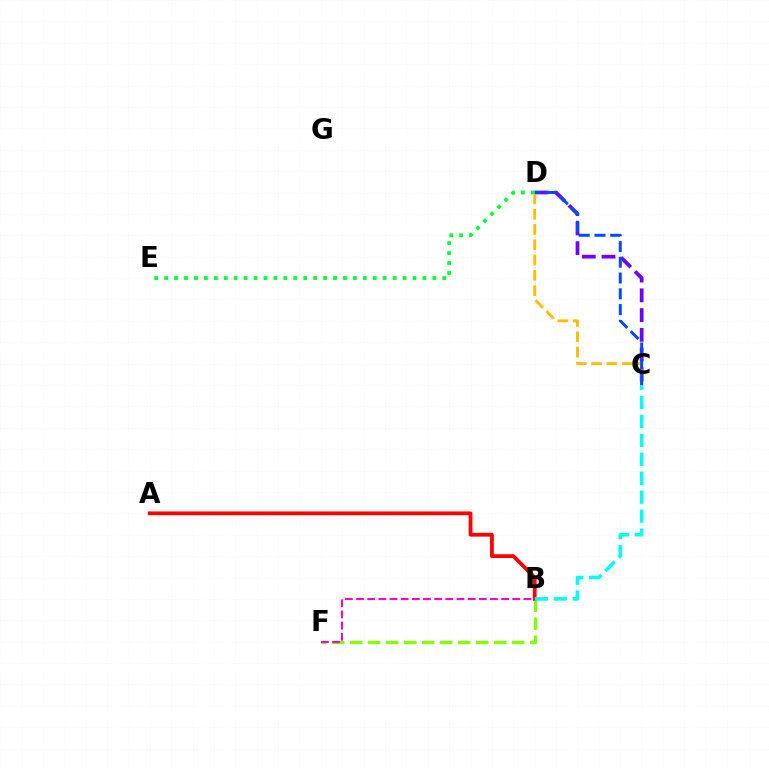{('B', 'F'): [{'color': '#84ff00', 'line_style': 'dashed', 'thickness': 2.45}, {'color': '#ff00cf', 'line_style': 'dashed', 'thickness': 1.52}], ('C', 'D'): [{'color': '#7200ff', 'line_style': 'dashed', 'thickness': 2.68}, {'color': '#ffbd00', 'line_style': 'dashed', 'thickness': 2.08}, {'color': '#004bff', 'line_style': 'dashed', 'thickness': 2.14}], ('D', 'E'): [{'color': '#00ff39', 'line_style': 'dotted', 'thickness': 2.7}], ('A', 'B'): [{'color': '#ff0000', 'line_style': 'solid', 'thickness': 2.72}], ('B', 'C'): [{'color': '#00fff6', 'line_style': 'dashed', 'thickness': 2.57}]}